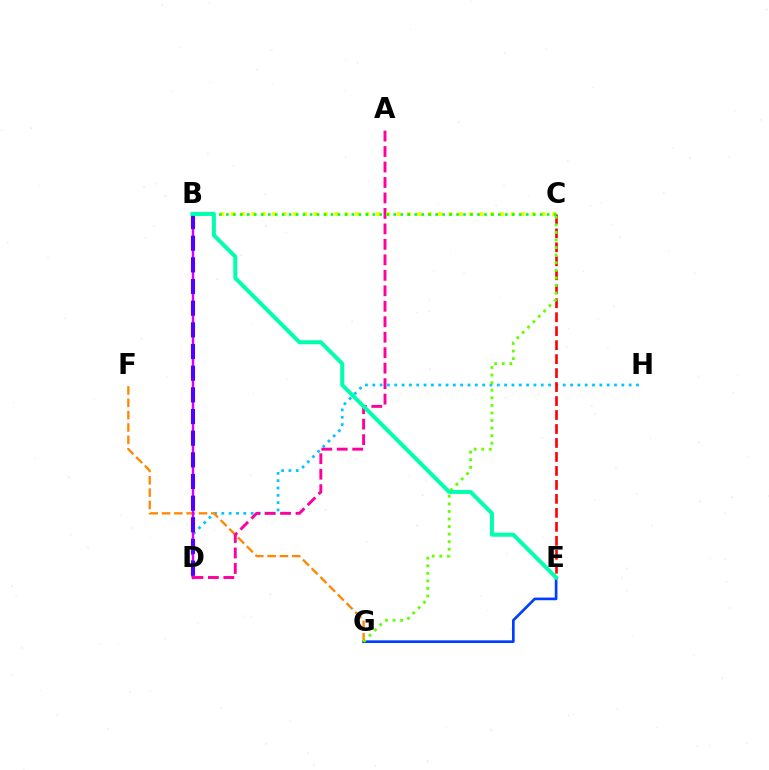{('D', 'H'): [{'color': '#00c7ff', 'line_style': 'dotted', 'thickness': 1.99}], ('C', 'E'): [{'color': '#ff0000', 'line_style': 'dashed', 'thickness': 1.9}], ('E', 'G'): [{'color': '#003fff', 'line_style': 'solid', 'thickness': 1.93}], ('F', 'G'): [{'color': '#ff8800', 'line_style': 'dashed', 'thickness': 1.68}], ('B', 'D'): [{'color': '#d600ff', 'line_style': 'solid', 'thickness': 1.73}, {'color': '#4f00ff', 'line_style': 'dashed', 'thickness': 2.94}], ('C', 'G'): [{'color': '#66ff00', 'line_style': 'dotted', 'thickness': 2.06}], ('A', 'D'): [{'color': '#ff00a0', 'line_style': 'dashed', 'thickness': 2.1}], ('B', 'C'): [{'color': '#eeff00', 'line_style': 'dotted', 'thickness': 2.82}, {'color': '#00ff27', 'line_style': 'dotted', 'thickness': 1.9}], ('B', 'E'): [{'color': '#00ffaf', 'line_style': 'solid', 'thickness': 2.89}]}